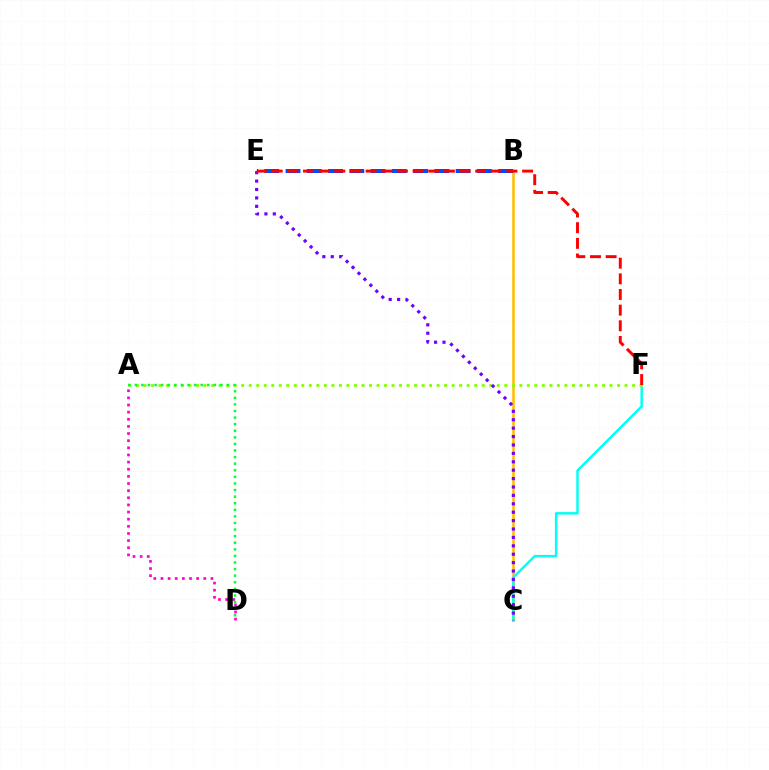{('B', 'C'): [{'color': '#ffbd00', 'line_style': 'solid', 'thickness': 1.84}], ('B', 'E'): [{'color': '#004bff', 'line_style': 'dashed', 'thickness': 2.89}], ('C', 'F'): [{'color': '#00fff6', 'line_style': 'solid', 'thickness': 1.76}], ('A', 'F'): [{'color': '#84ff00', 'line_style': 'dotted', 'thickness': 2.04}], ('A', 'D'): [{'color': '#ff00cf', 'line_style': 'dotted', 'thickness': 1.94}, {'color': '#00ff39', 'line_style': 'dotted', 'thickness': 1.79}], ('C', 'E'): [{'color': '#7200ff', 'line_style': 'dotted', 'thickness': 2.28}], ('E', 'F'): [{'color': '#ff0000', 'line_style': 'dashed', 'thickness': 2.13}]}